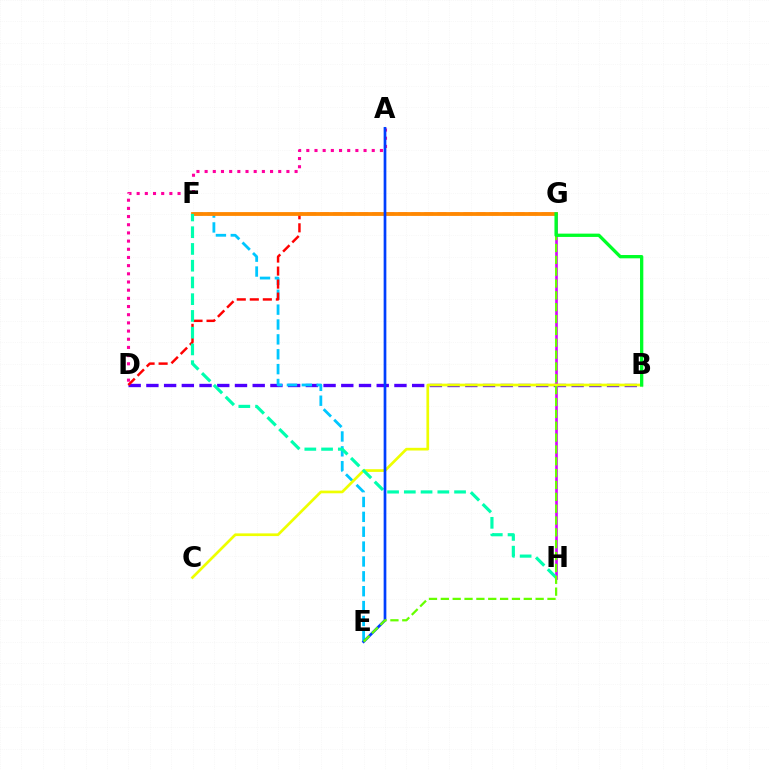{('B', 'D'): [{'color': '#4f00ff', 'line_style': 'dashed', 'thickness': 2.41}], ('G', 'H'): [{'color': '#d600ff', 'line_style': 'solid', 'thickness': 1.9}], ('E', 'F'): [{'color': '#00c7ff', 'line_style': 'dashed', 'thickness': 2.02}], ('D', 'G'): [{'color': '#ff0000', 'line_style': 'dashed', 'thickness': 1.77}], ('B', 'C'): [{'color': '#eeff00', 'line_style': 'solid', 'thickness': 1.94}], ('A', 'D'): [{'color': '#ff00a0', 'line_style': 'dotted', 'thickness': 2.22}], ('F', 'G'): [{'color': '#ff8800', 'line_style': 'solid', 'thickness': 2.74}], ('F', 'H'): [{'color': '#00ffaf', 'line_style': 'dashed', 'thickness': 2.27}], ('A', 'E'): [{'color': '#003fff', 'line_style': 'solid', 'thickness': 1.95}], ('E', 'G'): [{'color': '#66ff00', 'line_style': 'dashed', 'thickness': 1.61}], ('B', 'G'): [{'color': '#00ff27', 'line_style': 'solid', 'thickness': 2.38}]}